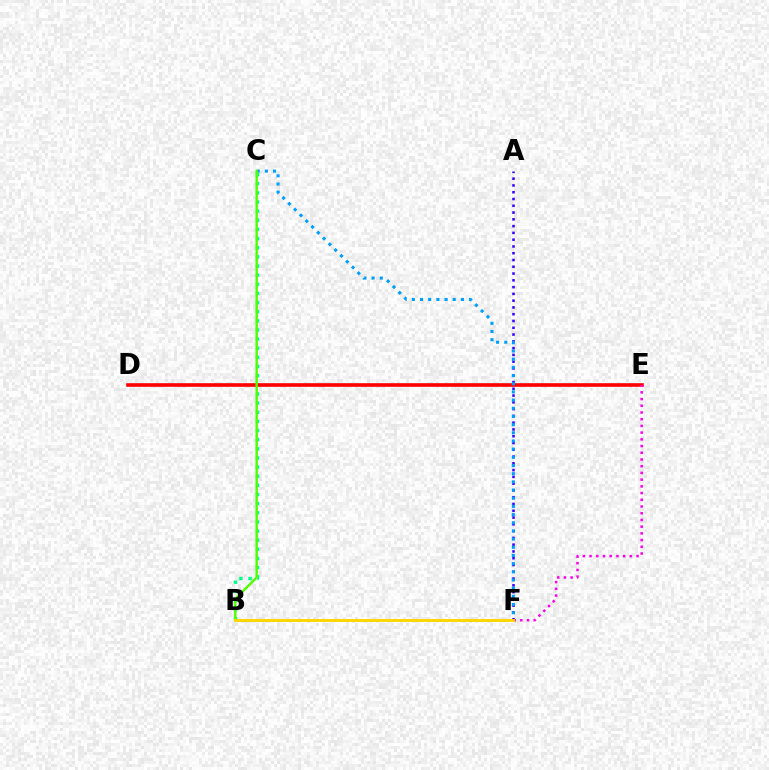{('B', 'C'): [{'color': '#00ff86', 'line_style': 'dotted', 'thickness': 2.48}, {'color': '#4fff00', 'line_style': 'solid', 'thickness': 1.73}], ('A', 'F'): [{'color': '#3700ff', 'line_style': 'dotted', 'thickness': 1.84}], ('D', 'E'): [{'color': '#ff0000', 'line_style': 'solid', 'thickness': 2.61}], ('C', 'F'): [{'color': '#009eff', 'line_style': 'dotted', 'thickness': 2.22}], ('E', 'F'): [{'color': '#ff00ed', 'line_style': 'dotted', 'thickness': 1.82}], ('B', 'F'): [{'color': '#ffd500', 'line_style': 'solid', 'thickness': 2.1}]}